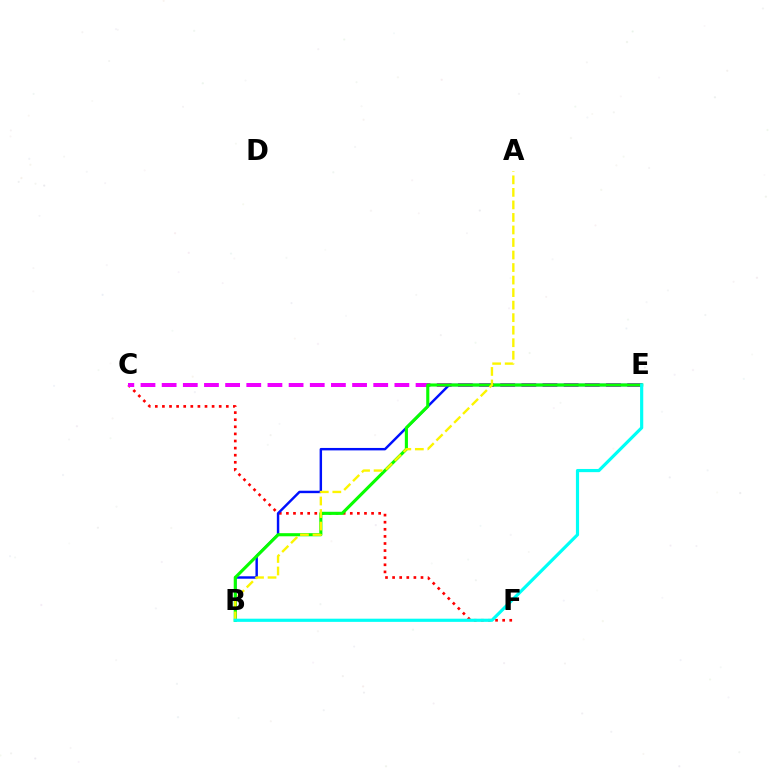{('C', 'F'): [{'color': '#ff0000', 'line_style': 'dotted', 'thickness': 1.93}], ('C', 'E'): [{'color': '#ee00ff', 'line_style': 'dashed', 'thickness': 2.87}], ('B', 'E'): [{'color': '#0010ff', 'line_style': 'solid', 'thickness': 1.75}, {'color': '#08ff00', 'line_style': 'solid', 'thickness': 2.24}, {'color': '#00fff6', 'line_style': 'solid', 'thickness': 2.29}], ('A', 'B'): [{'color': '#fcf500', 'line_style': 'dashed', 'thickness': 1.7}]}